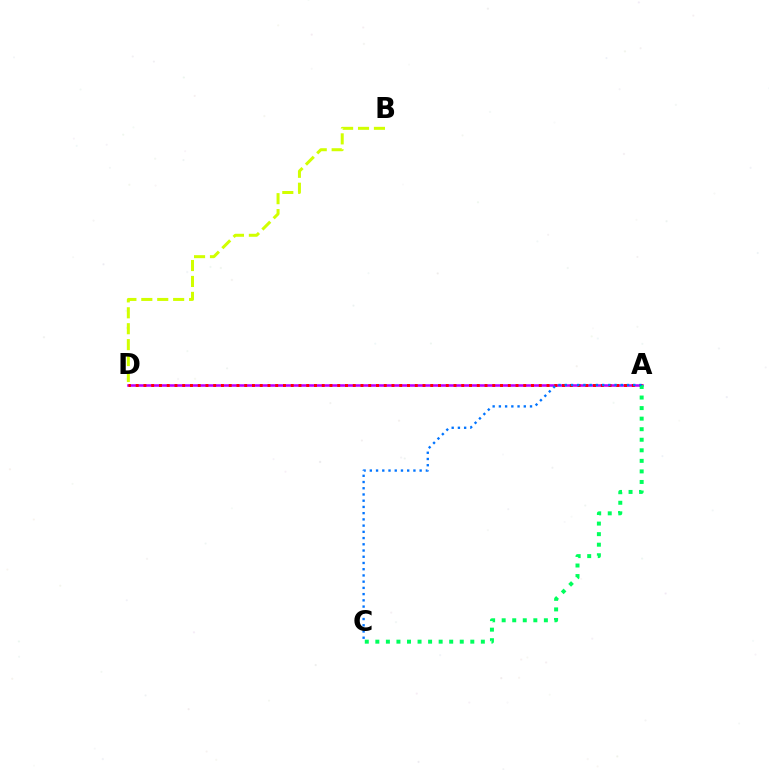{('A', 'D'): [{'color': '#b900ff', 'line_style': 'solid', 'thickness': 1.84}, {'color': '#ff0000', 'line_style': 'dotted', 'thickness': 2.11}], ('B', 'D'): [{'color': '#d1ff00', 'line_style': 'dashed', 'thickness': 2.16}], ('A', 'C'): [{'color': '#00ff5c', 'line_style': 'dotted', 'thickness': 2.87}, {'color': '#0074ff', 'line_style': 'dotted', 'thickness': 1.69}]}